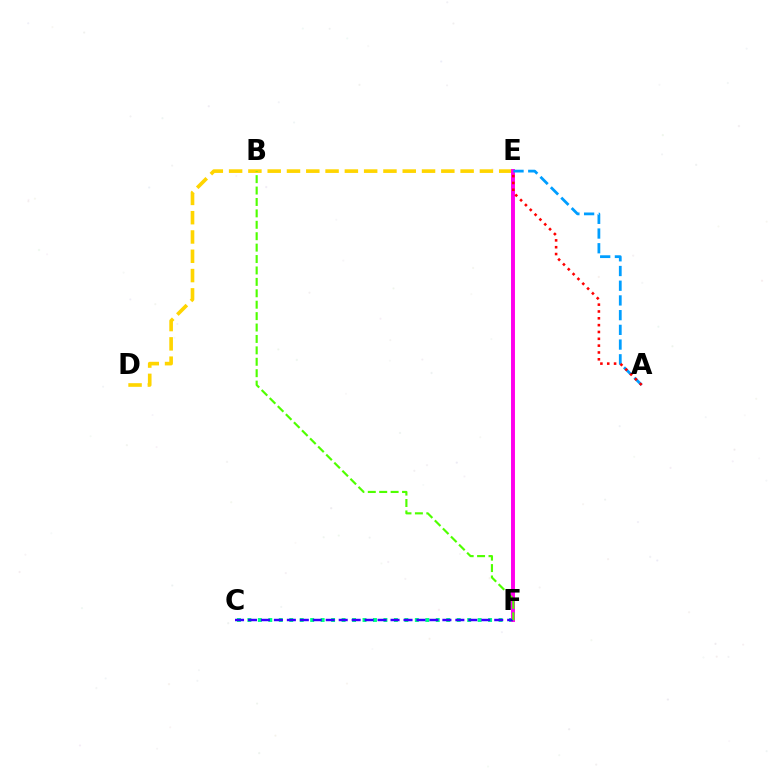{('D', 'E'): [{'color': '#ffd500', 'line_style': 'dashed', 'thickness': 2.62}], ('C', 'F'): [{'color': '#00ff86', 'line_style': 'dotted', 'thickness': 2.84}, {'color': '#3700ff', 'line_style': 'dashed', 'thickness': 1.76}], ('E', 'F'): [{'color': '#ff00ed', 'line_style': 'solid', 'thickness': 2.83}], ('A', 'E'): [{'color': '#009eff', 'line_style': 'dashed', 'thickness': 2.0}, {'color': '#ff0000', 'line_style': 'dotted', 'thickness': 1.86}], ('B', 'F'): [{'color': '#4fff00', 'line_style': 'dashed', 'thickness': 1.55}]}